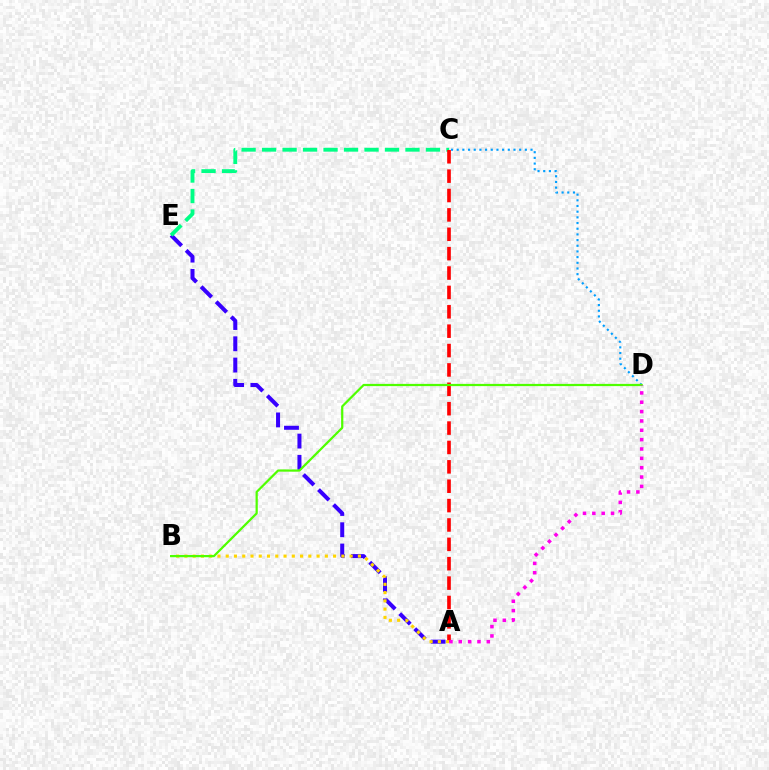{('A', 'E'): [{'color': '#3700ff', 'line_style': 'dashed', 'thickness': 2.89}], ('C', 'E'): [{'color': '#00ff86', 'line_style': 'dashed', 'thickness': 2.78}], ('C', 'D'): [{'color': '#009eff', 'line_style': 'dotted', 'thickness': 1.54}], ('A', 'C'): [{'color': '#ff0000', 'line_style': 'dashed', 'thickness': 2.63}], ('A', 'B'): [{'color': '#ffd500', 'line_style': 'dotted', 'thickness': 2.24}], ('B', 'D'): [{'color': '#4fff00', 'line_style': 'solid', 'thickness': 1.6}], ('A', 'D'): [{'color': '#ff00ed', 'line_style': 'dotted', 'thickness': 2.54}]}